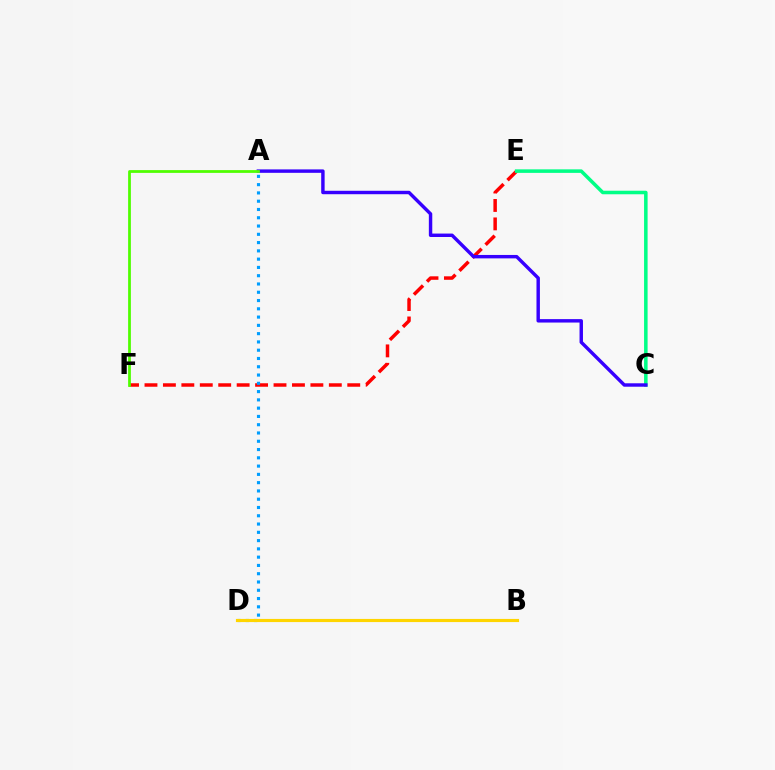{('E', 'F'): [{'color': '#ff0000', 'line_style': 'dashed', 'thickness': 2.5}], ('C', 'E'): [{'color': '#00ff86', 'line_style': 'solid', 'thickness': 2.54}], ('A', 'C'): [{'color': '#3700ff', 'line_style': 'solid', 'thickness': 2.47}], ('A', 'F'): [{'color': '#4fff00', 'line_style': 'solid', 'thickness': 1.99}], ('A', 'D'): [{'color': '#009eff', 'line_style': 'dotted', 'thickness': 2.25}], ('B', 'D'): [{'color': '#ff00ed', 'line_style': 'dotted', 'thickness': 2.1}, {'color': '#ffd500', 'line_style': 'solid', 'thickness': 2.26}]}